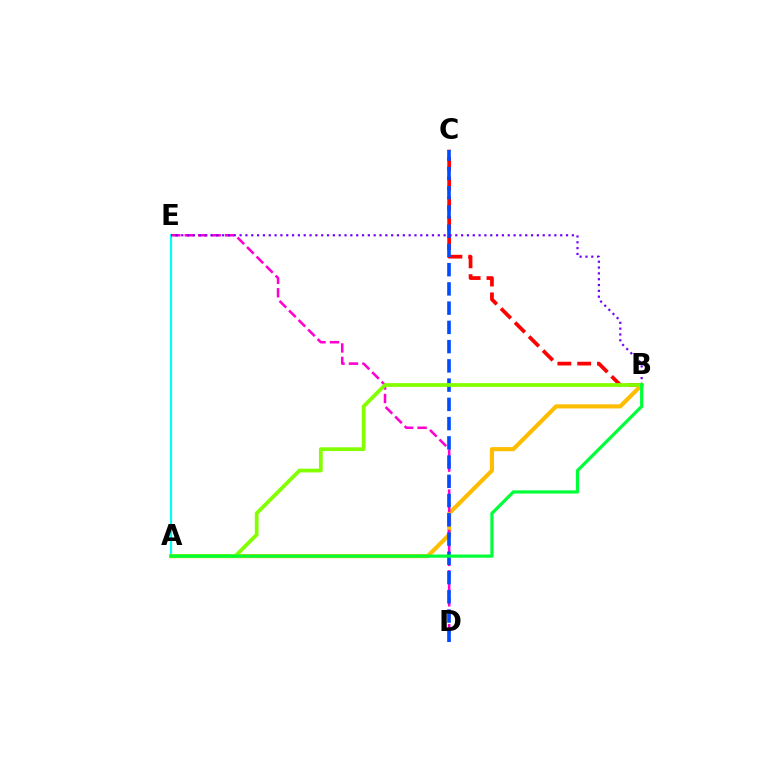{('A', 'E'): [{'color': '#00fff6', 'line_style': 'solid', 'thickness': 1.57}], ('B', 'C'): [{'color': '#ff0000', 'line_style': 'dashed', 'thickness': 2.69}], ('A', 'B'): [{'color': '#ffbd00', 'line_style': 'solid', 'thickness': 2.97}, {'color': '#84ff00', 'line_style': 'solid', 'thickness': 2.71}, {'color': '#00ff39', 'line_style': 'solid', 'thickness': 2.32}], ('D', 'E'): [{'color': '#ff00cf', 'line_style': 'dashed', 'thickness': 1.83}], ('C', 'D'): [{'color': '#004bff', 'line_style': 'dashed', 'thickness': 2.61}], ('B', 'E'): [{'color': '#7200ff', 'line_style': 'dotted', 'thickness': 1.58}]}